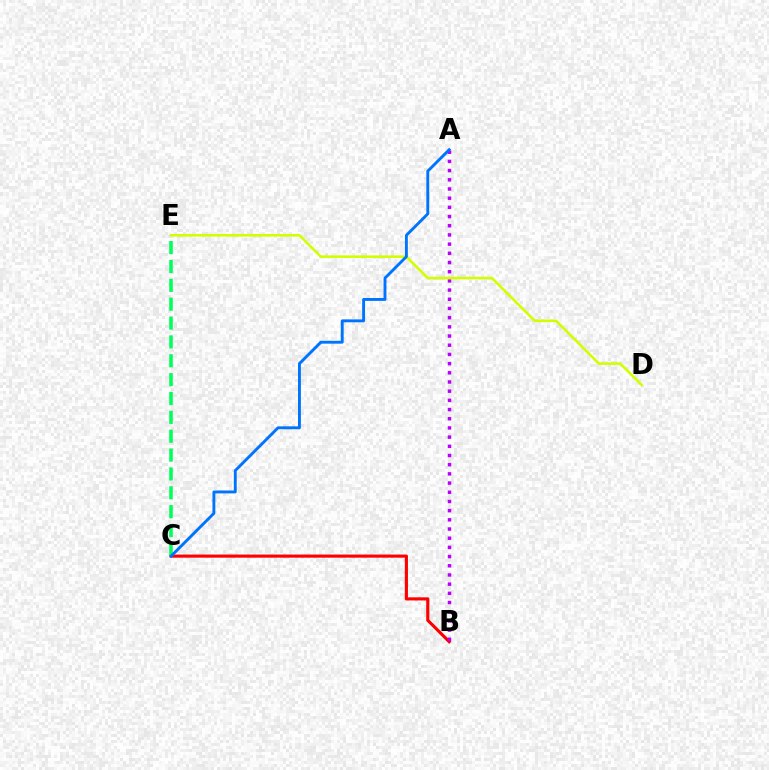{('B', 'C'): [{'color': '#ff0000', 'line_style': 'solid', 'thickness': 2.25}], ('A', 'B'): [{'color': '#b900ff', 'line_style': 'dotted', 'thickness': 2.5}], ('C', 'E'): [{'color': '#00ff5c', 'line_style': 'dashed', 'thickness': 2.56}], ('D', 'E'): [{'color': '#d1ff00', 'line_style': 'solid', 'thickness': 1.86}], ('A', 'C'): [{'color': '#0074ff', 'line_style': 'solid', 'thickness': 2.08}]}